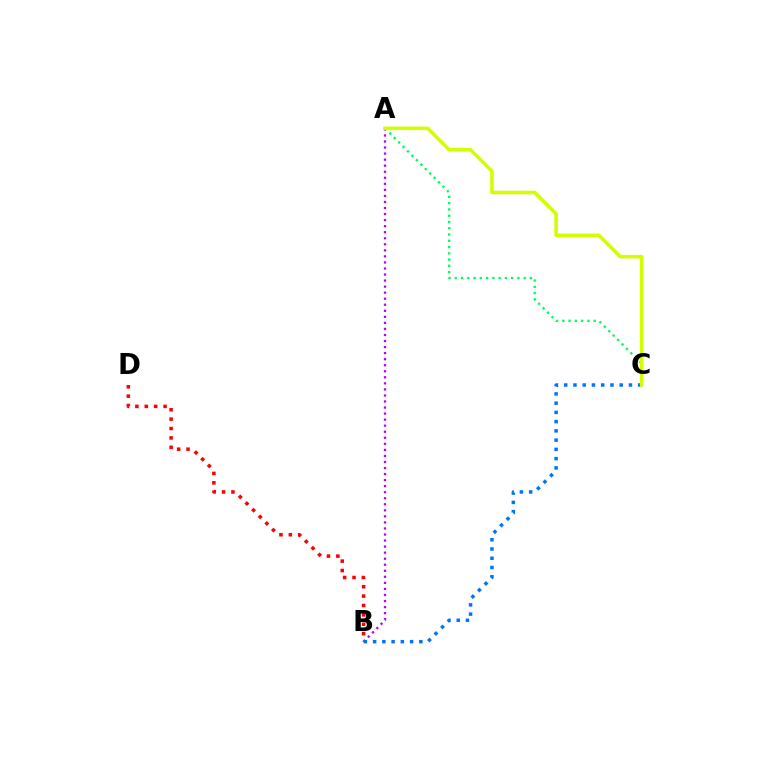{('A', 'C'): [{'color': '#00ff5c', 'line_style': 'dotted', 'thickness': 1.7}, {'color': '#d1ff00', 'line_style': 'solid', 'thickness': 2.55}], ('A', 'B'): [{'color': '#b900ff', 'line_style': 'dotted', 'thickness': 1.64}], ('B', 'C'): [{'color': '#0074ff', 'line_style': 'dotted', 'thickness': 2.51}], ('B', 'D'): [{'color': '#ff0000', 'line_style': 'dotted', 'thickness': 2.55}]}